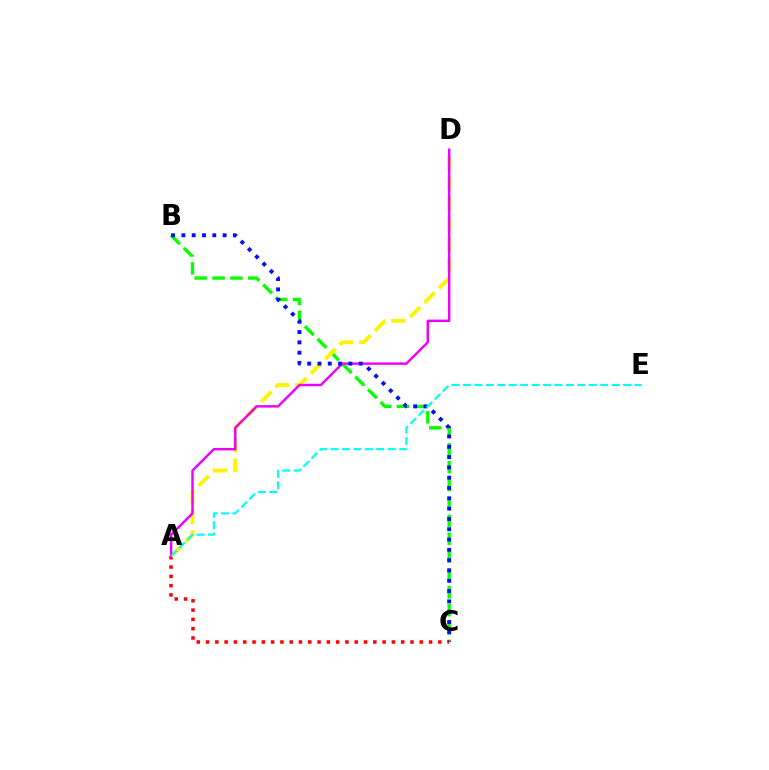{('B', 'C'): [{'color': '#08ff00', 'line_style': 'dashed', 'thickness': 2.43}, {'color': '#0010ff', 'line_style': 'dotted', 'thickness': 2.8}], ('A', 'C'): [{'color': '#ff0000', 'line_style': 'dotted', 'thickness': 2.52}], ('A', 'D'): [{'color': '#fcf500', 'line_style': 'dashed', 'thickness': 2.77}, {'color': '#ee00ff', 'line_style': 'solid', 'thickness': 1.75}], ('A', 'E'): [{'color': '#00fff6', 'line_style': 'dashed', 'thickness': 1.55}]}